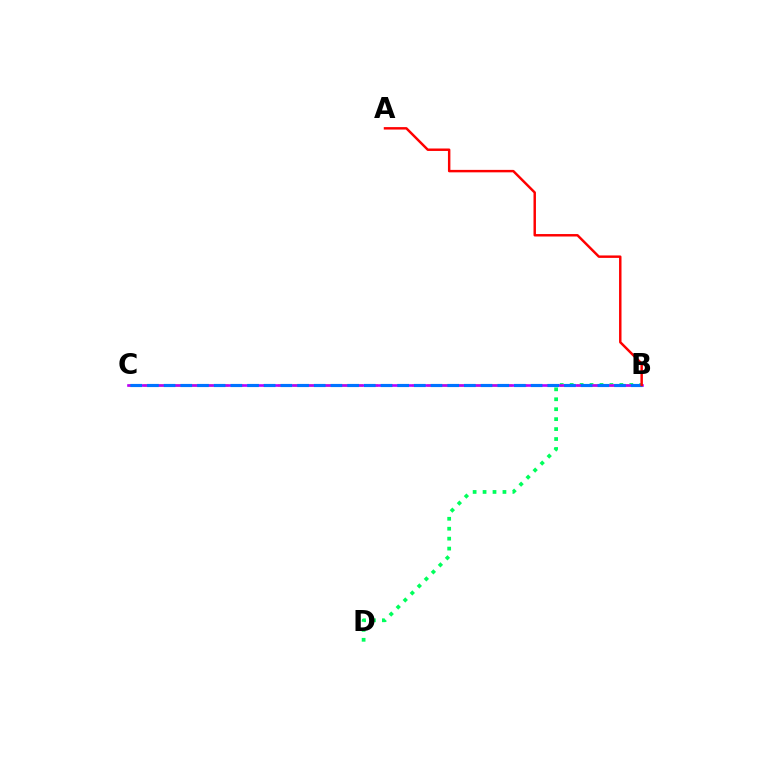{('B', 'D'): [{'color': '#00ff5c', 'line_style': 'dotted', 'thickness': 2.7}], ('B', 'C'): [{'color': '#d1ff00', 'line_style': 'dashed', 'thickness': 2.03}, {'color': '#b900ff', 'line_style': 'solid', 'thickness': 1.9}, {'color': '#0074ff', 'line_style': 'dashed', 'thickness': 2.27}], ('A', 'B'): [{'color': '#ff0000', 'line_style': 'solid', 'thickness': 1.76}]}